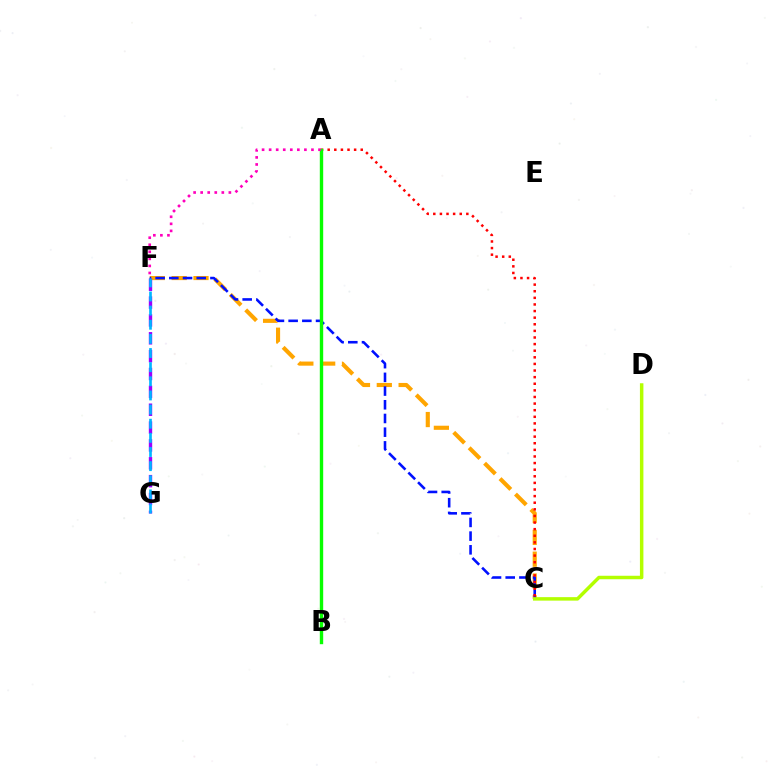{('C', 'F'): [{'color': '#ffa500', 'line_style': 'dashed', 'thickness': 2.97}, {'color': '#0010ff', 'line_style': 'dashed', 'thickness': 1.86}], ('A', 'B'): [{'color': '#00ff9d', 'line_style': 'solid', 'thickness': 1.94}, {'color': '#08ff00', 'line_style': 'solid', 'thickness': 2.44}], ('C', 'D'): [{'color': '#b3ff00', 'line_style': 'solid', 'thickness': 2.5}], ('A', 'C'): [{'color': '#ff0000', 'line_style': 'dotted', 'thickness': 1.8}], ('F', 'G'): [{'color': '#9b00ff', 'line_style': 'dashed', 'thickness': 2.43}, {'color': '#00b5ff', 'line_style': 'dashed', 'thickness': 1.92}], ('A', 'F'): [{'color': '#ff00bd', 'line_style': 'dotted', 'thickness': 1.92}]}